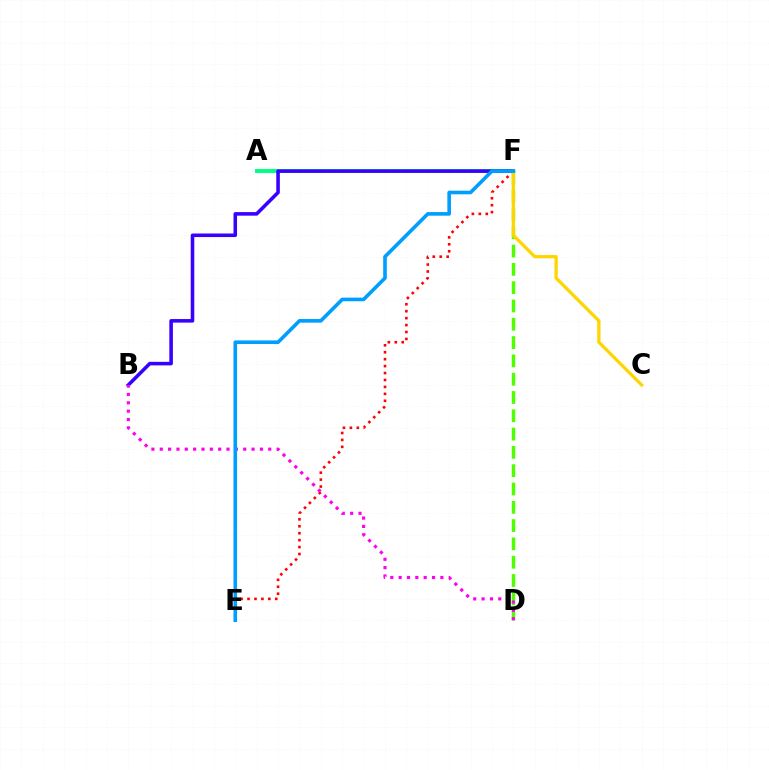{('A', 'F'): [{'color': '#00ff86', 'line_style': 'solid', 'thickness': 2.85}], ('D', 'F'): [{'color': '#4fff00', 'line_style': 'dashed', 'thickness': 2.49}], ('B', 'F'): [{'color': '#3700ff', 'line_style': 'solid', 'thickness': 2.56}], ('E', 'F'): [{'color': '#ff0000', 'line_style': 'dotted', 'thickness': 1.88}, {'color': '#009eff', 'line_style': 'solid', 'thickness': 2.6}], ('B', 'D'): [{'color': '#ff00ed', 'line_style': 'dotted', 'thickness': 2.27}], ('C', 'F'): [{'color': '#ffd500', 'line_style': 'solid', 'thickness': 2.35}]}